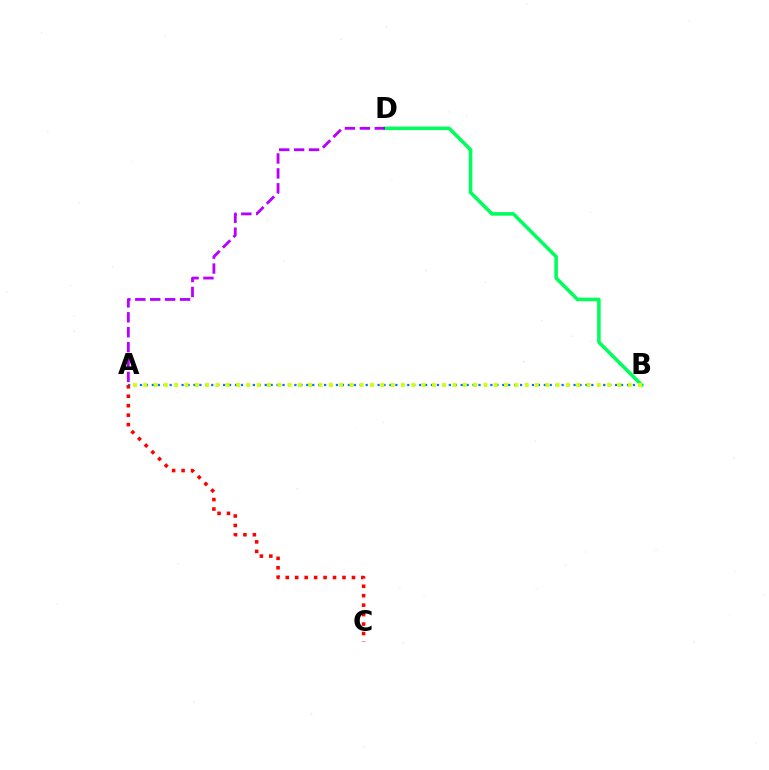{('A', 'B'): [{'color': '#0074ff', 'line_style': 'dotted', 'thickness': 1.61}, {'color': '#d1ff00', 'line_style': 'dotted', 'thickness': 2.8}], ('B', 'D'): [{'color': '#00ff5c', 'line_style': 'solid', 'thickness': 2.56}], ('A', 'C'): [{'color': '#ff0000', 'line_style': 'dotted', 'thickness': 2.57}], ('A', 'D'): [{'color': '#b900ff', 'line_style': 'dashed', 'thickness': 2.03}]}